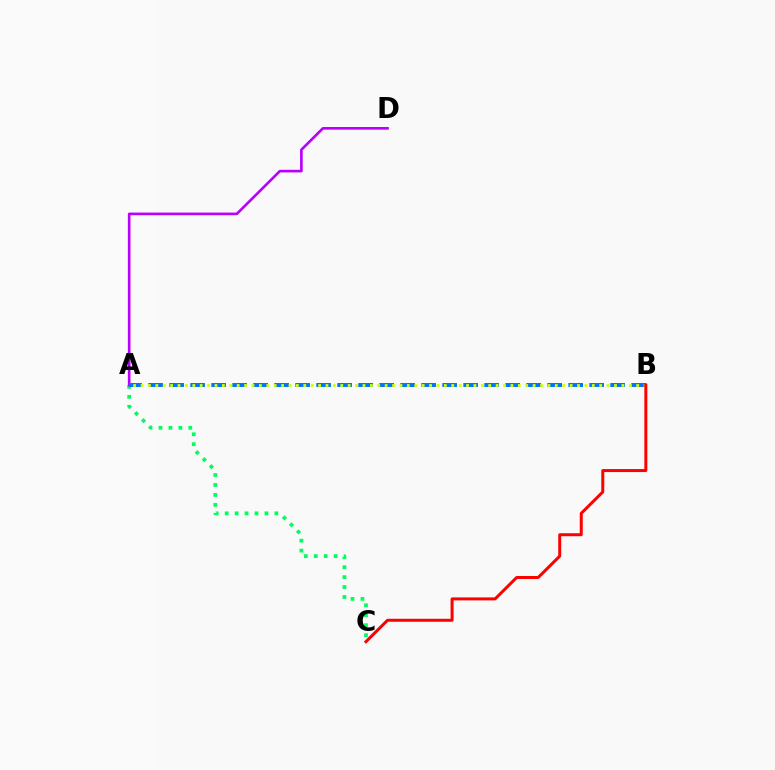{('A', 'C'): [{'color': '#00ff5c', 'line_style': 'dotted', 'thickness': 2.7}], ('A', 'D'): [{'color': '#b900ff', 'line_style': 'solid', 'thickness': 1.9}], ('A', 'B'): [{'color': '#0074ff', 'line_style': 'dashed', 'thickness': 2.85}, {'color': '#d1ff00', 'line_style': 'dotted', 'thickness': 2.01}], ('B', 'C'): [{'color': '#ff0000', 'line_style': 'solid', 'thickness': 2.15}]}